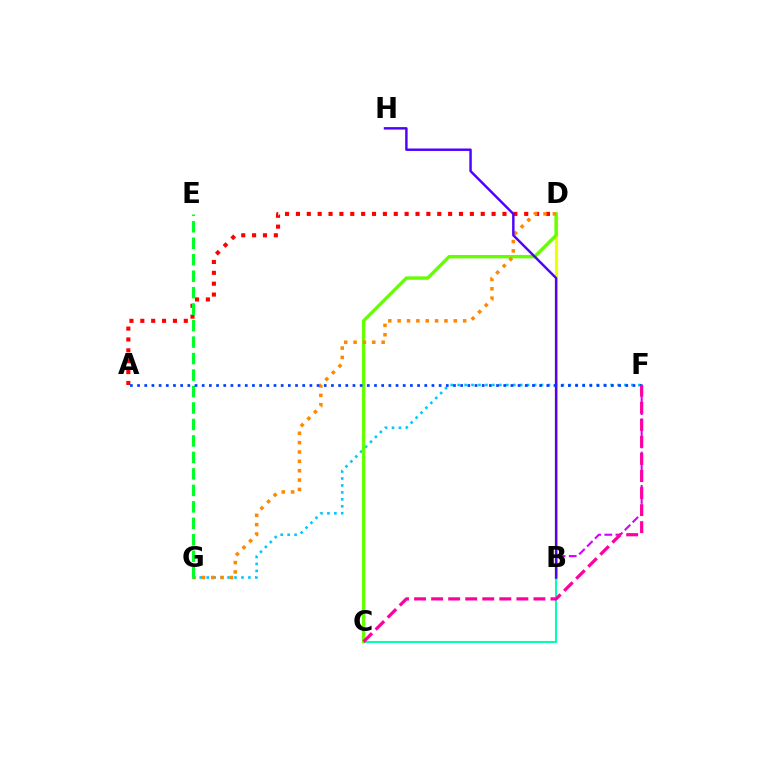{('B', 'D'): [{'color': '#eeff00', 'line_style': 'solid', 'thickness': 2.31}], ('B', 'C'): [{'color': '#00ffaf', 'line_style': 'solid', 'thickness': 1.5}], ('F', 'G'): [{'color': '#00c7ff', 'line_style': 'dotted', 'thickness': 1.89}], ('B', 'F'): [{'color': '#d600ff', 'line_style': 'dashed', 'thickness': 1.51}], ('C', 'D'): [{'color': '#66ff00', 'line_style': 'solid', 'thickness': 2.44}], ('A', 'D'): [{'color': '#ff0000', 'line_style': 'dotted', 'thickness': 2.95}], ('D', 'G'): [{'color': '#ff8800', 'line_style': 'dotted', 'thickness': 2.54}], ('B', 'H'): [{'color': '#4f00ff', 'line_style': 'solid', 'thickness': 1.76}], ('E', 'G'): [{'color': '#00ff27', 'line_style': 'dashed', 'thickness': 2.24}], ('A', 'F'): [{'color': '#003fff', 'line_style': 'dotted', 'thickness': 1.95}], ('C', 'F'): [{'color': '#ff00a0', 'line_style': 'dashed', 'thickness': 2.32}]}